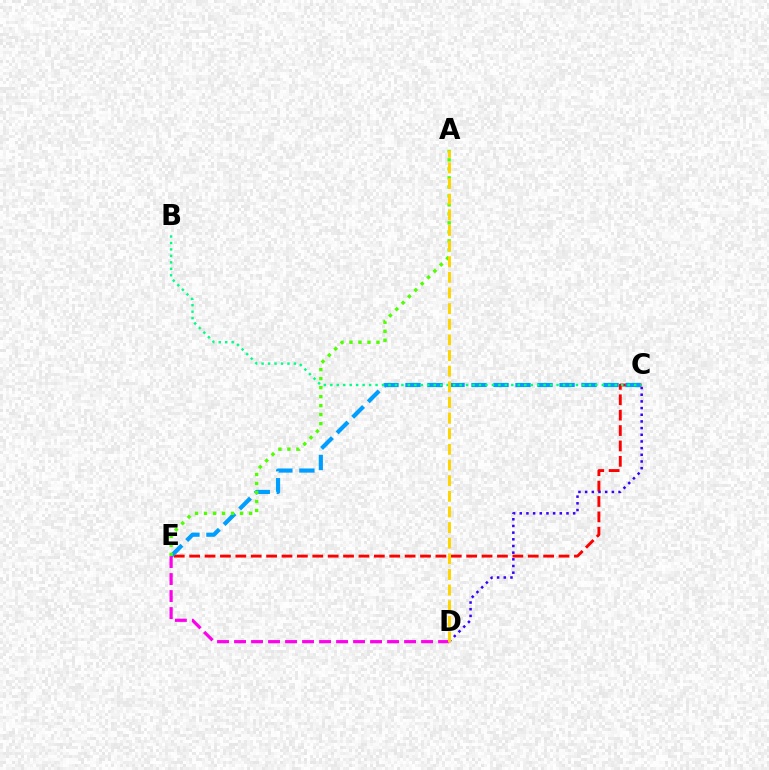{('C', 'E'): [{'color': '#ff0000', 'line_style': 'dashed', 'thickness': 2.09}, {'color': '#009eff', 'line_style': 'dashed', 'thickness': 2.99}], ('B', 'C'): [{'color': '#00ff86', 'line_style': 'dotted', 'thickness': 1.76}], ('A', 'E'): [{'color': '#4fff00', 'line_style': 'dotted', 'thickness': 2.44}], ('D', 'E'): [{'color': '#ff00ed', 'line_style': 'dashed', 'thickness': 2.31}], ('C', 'D'): [{'color': '#3700ff', 'line_style': 'dotted', 'thickness': 1.81}], ('A', 'D'): [{'color': '#ffd500', 'line_style': 'dashed', 'thickness': 2.12}]}